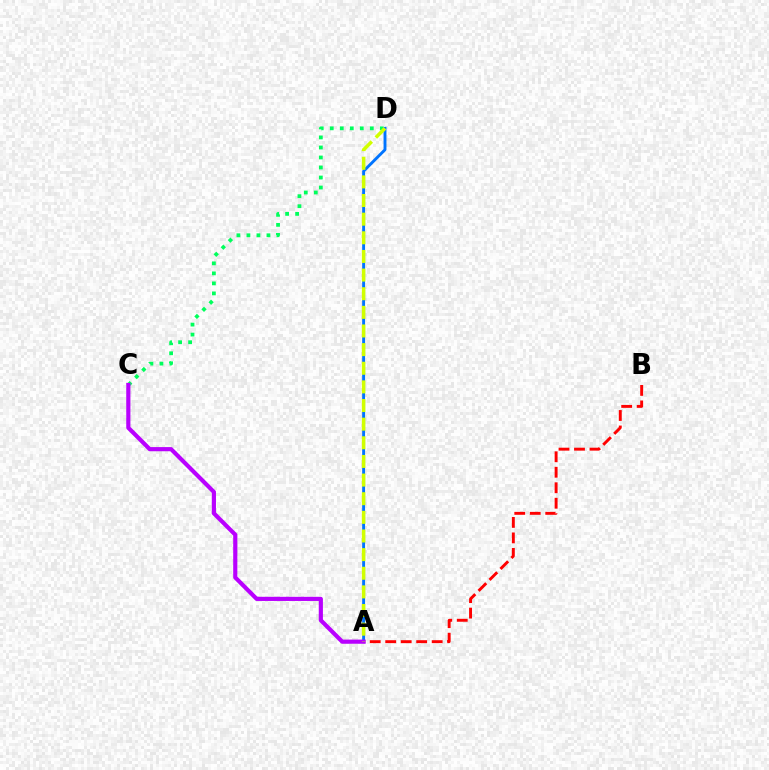{('A', 'B'): [{'color': '#ff0000', 'line_style': 'dashed', 'thickness': 2.1}], ('C', 'D'): [{'color': '#00ff5c', 'line_style': 'dotted', 'thickness': 2.72}], ('A', 'D'): [{'color': '#0074ff', 'line_style': 'solid', 'thickness': 2.08}, {'color': '#d1ff00', 'line_style': 'dashed', 'thickness': 2.53}], ('A', 'C'): [{'color': '#b900ff', 'line_style': 'solid', 'thickness': 2.99}]}